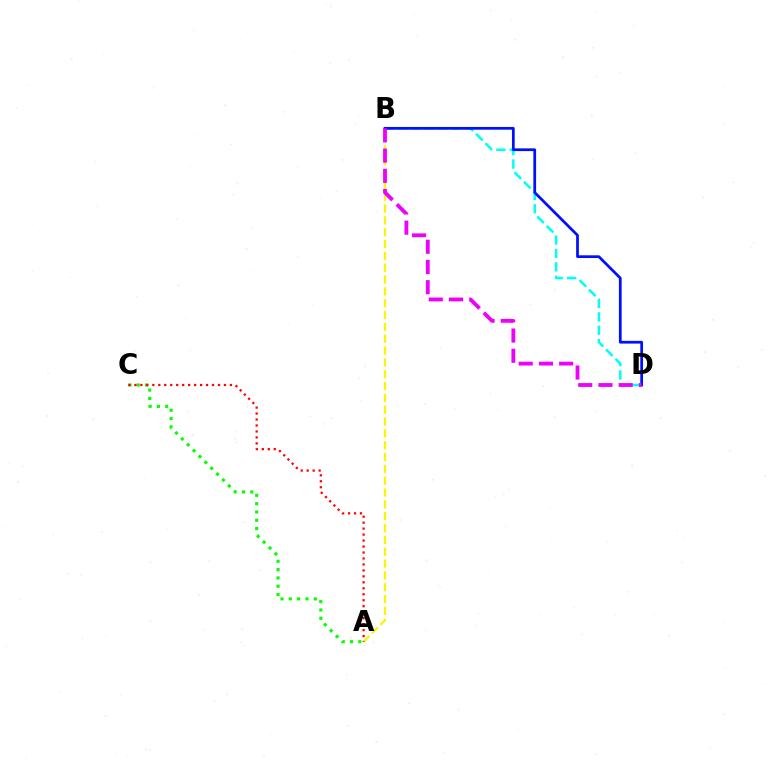{('A', 'B'): [{'color': '#fcf500', 'line_style': 'dashed', 'thickness': 1.61}], ('A', 'C'): [{'color': '#08ff00', 'line_style': 'dotted', 'thickness': 2.26}, {'color': '#ff0000', 'line_style': 'dotted', 'thickness': 1.62}], ('B', 'D'): [{'color': '#00fff6', 'line_style': 'dashed', 'thickness': 1.82}, {'color': '#0010ff', 'line_style': 'solid', 'thickness': 1.97}, {'color': '#ee00ff', 'line_style': 'dashed', 'thickness': 2.75}]}